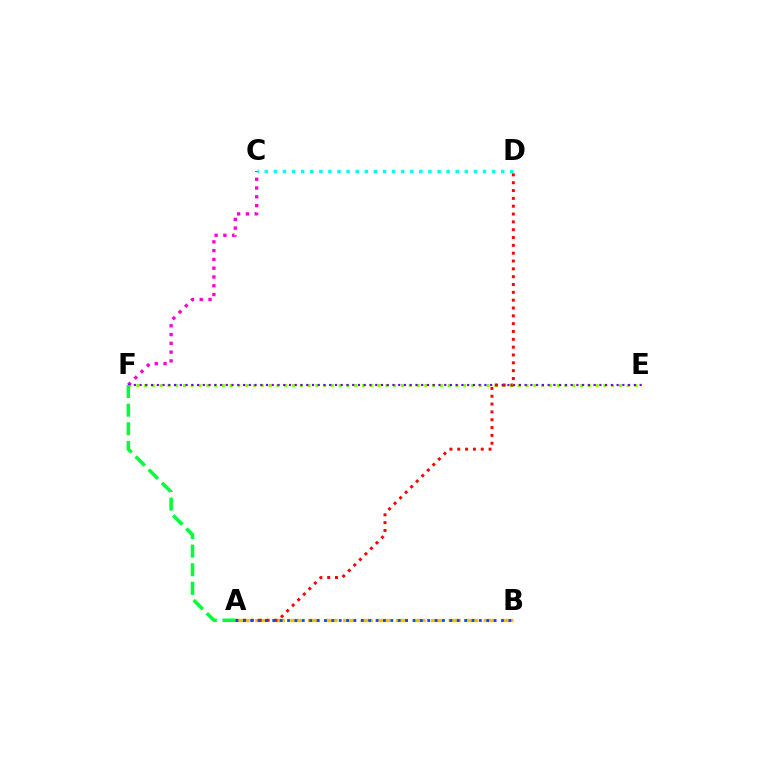{('E', 'F'): [{'color': '#84ff00', 'line_style': 'dotted', 'thickness': 2.12}, {'color': '#7200ff', 'line_style': 'dotted', 'thickness': 1.56}], ('C', 'F'): [{'color': '#ff00cf', 'line_style': 'dotted', 'thickness': 2.39}], ('A', 'B'): [{'color': '#ffbd00', 'line_style': 'dashed', 'thickness': 2.39}, {'color': '#004bff', 'line_style': 'dotted', 'thickness': 2.0}], ('C', 'D'): [{'color': '#00fff6', 'line_style': 'dotted', 'thickness': 2.47}], ('A', 'D'): [{'color': '#ff0000', 'line_style': 'dotted', 'thickness': 2.13}], ('A', 'F'): [{'color': '#00ff39', 'line_style': 'dashed', 'thickness': 2.53}]}